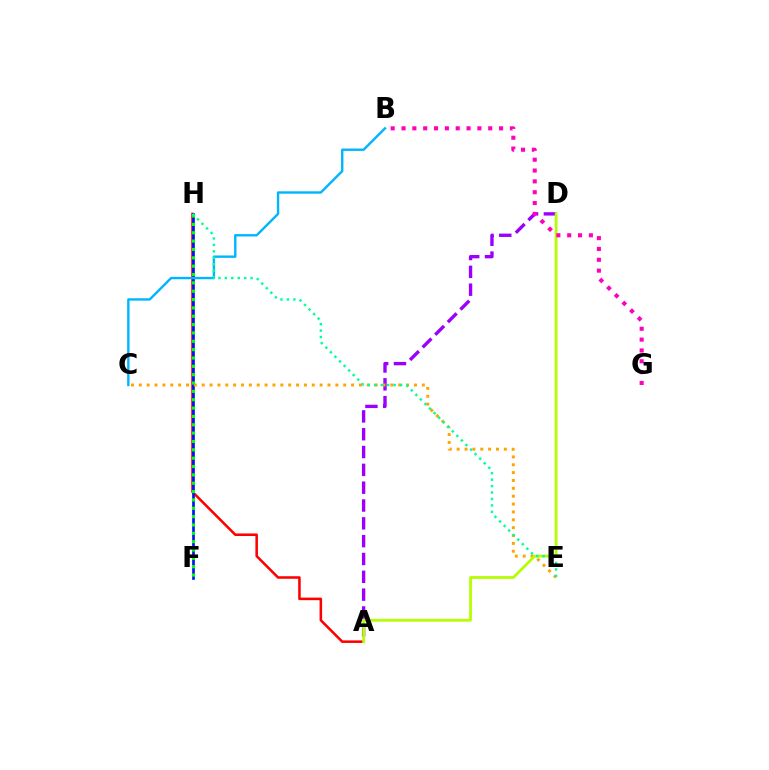{('A', 'H'): [{'color': '#ff0000', 'line_style': 'solid', 'thickness': 1.84}], ('F', 'H'): [{'color': '#0010ff', 'line_style': 'solid', 'thickness': 1.93}, {'color': '#08ff00', 'line_style': 'dotted', 'thickness': 2.27}], ('A', 'D'): [{'color': '#9b00ff', 'line_style': 'dashed', 'thickness': 2.42}, {'color': '#b3ff00', 'line_style': 'solid', 'thickness': 1.98}], ('C', 'E'): [{'color': '#ffa500', 'line_style': 'dotted', 'thickness': 2.14}], ('B', 'C'): [{'color': '#00b5ff', 'line_style': 'solid', 'thickness': 1.72}], ('B', 'G'): [{'color': '#ff00bd', 'line_style': 'dotted', 'thickness': 2.94}], ('E', 'H'): [{'color': '#00ff9d', 'line_style': 'dotted', 'thickness': 1.75}]}